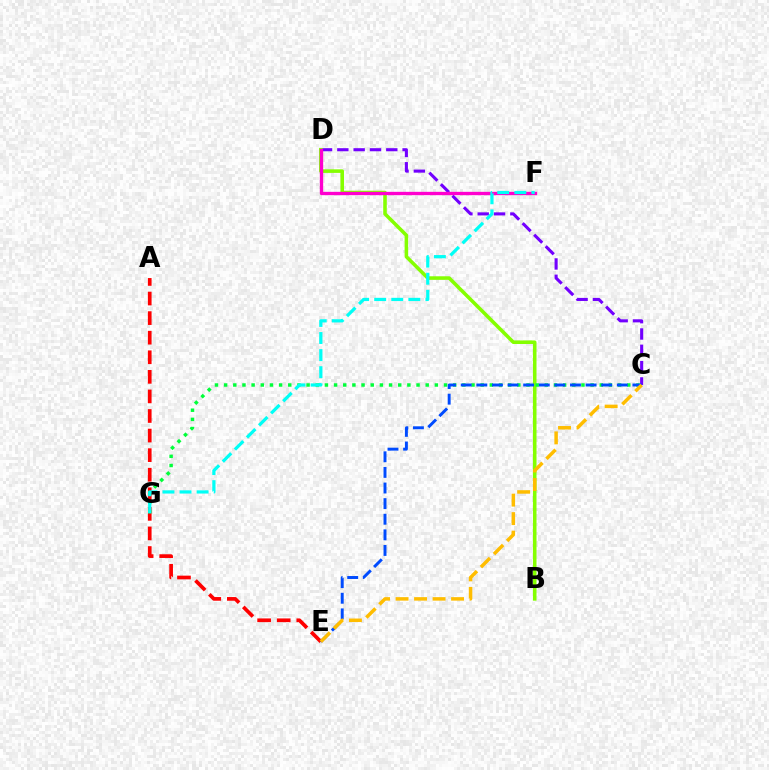{('A', 'E'): [{'color': '#ff0000', 'line_style': 'dashed', 'thickness': 2.66}], ('C', 'D'): [{'color': '#7200ff', 'line_style': 'dashed', 'thickness': 2.22}], ('B', 'D'): [{'color': '#84ff00', 'line_style': 'solid', 'thickness': 2.57}], ('D', 'F'): [{'color': '#ff00cf', 'line_style': 'solid', 'thickness': 2.4}], ('C', 'G'): [{'color': '#00ff39', 'line_style': 'dotted', 'thickness': 2.49}], ('C', 'E'): [{'color': '#004bff', 'line_style': 'dashed', 'thickness': 2.12}, {'color': '#ffbd00', 'line_style': 'dashed', 'thickness': 2.51}], ('F', 'G'): [{'color': '#00fff6', 'line_style': 'dashed', 'thickness': 2.32}]}